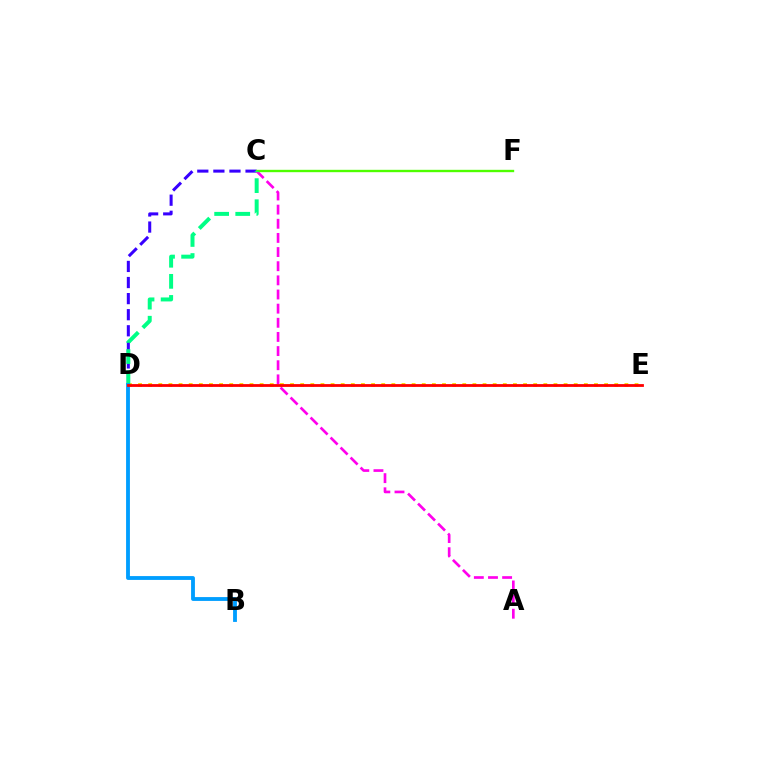{('C', 'D'): [{'color': '#3700ff', 'line_style': 'dashed', 'thickness': 2.18}, {'color': '#00ff86', 'line_style': 'dashed', 'thickness': 2.87}], ('D', 'E'): [{'color': '#ffd500', 'line_style': 'dotted', 'thickness': 2.75}, {'color': '#ff0000', 'line_style': 'solid', 'thickness': 2.01}], ('A', 'C'): [{'color': '#ff00ed', 'line_style': 'dashed', 'thickness': 1.92}], ('C', 'F'): [{'color': '#4fff00', 'line_style': 'solid', 'thickness': 1.7}], ('B', 'D'): [{'color': '#009eff', 'line_style': 'solid', 'thickness': 2.76}]}